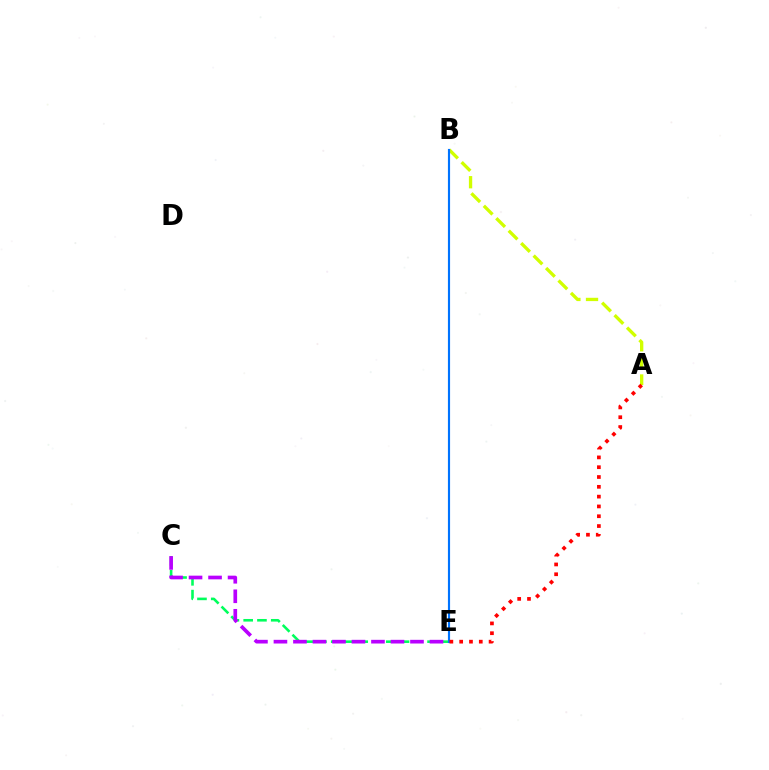{('A', 'B'): [{'color': '#d1ff00', 'line_style': 'dashed', 'thickness': 2.39}], ('C', 'E'): [{'color': '#00ff5c', 'line_style': 'dashed', 'thickness': 1.87}, {'color': '#b900ff', 'line_style': 'dashed', 'thickness': 2.65}], ('B', 'E'): [{'color': '#0074ff', 'line_style': 'solid', 'thickness': 1.55}], ('A', 'E'): [{'color': '#ff0000', 'line_style': 'dotted', 'thickness': 2.66}]}